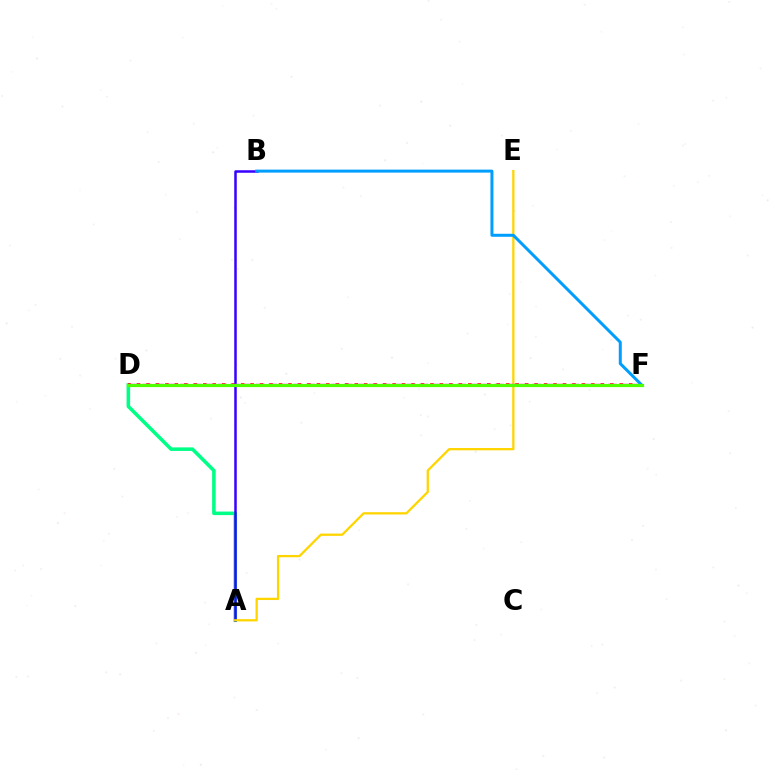{('A', 'D'): [{'color': '#00ff86', 'line_style': 'solid', 'thickness': 2.56}], ('D', 'F'): [{'color': '#ff0000', 'line_style': 'dotted', 'thickness': 2.57}, {'color': '#ff00ed', 'line_style': 'dashed', 'thickness': 1.71}, {'color': '#4fff00', 'line_style': 'solid', 'thickness': 2.3}], ('A', 'B'): [{'color': '#3700ff', 'line_style': 'solid', 'thickness': 1.8}], ('A', 'E'): [{'color': '#ffd500', 'line_style': 'solid', 'thickness': 1.64}], ('B', 'F'): [{'color': '#009eff', 'line_style': 'solid', 'thickness': 2.15}]}